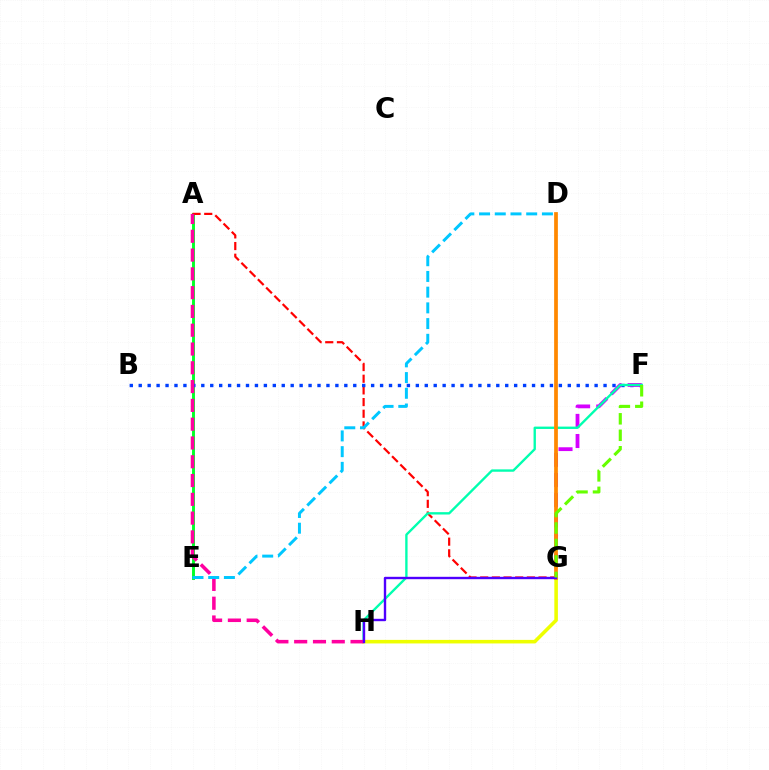{('A', 'E'): [{'color': '#00ff27', 'line_style': 'solid', 'thickness': 2.1}], ('A', 'G'): [{'color': '#ff0000', 'line_style': 'dashed', 'thickness': 1.59}], ('B', 'F'): [{'color': '#003fff', 'line_style': 'dotted', 'thickness': 2.43}], ('F', 'G'): [{'color': '#d600ff', 'line_style': 'dashed', 'thickness': 2.73}, {'color': '#66ff00', 'line_style': 'dashed', 'thickness': 2.24}], ('G', 'H'): [{'color': '#eeff00', 'line_style': 'solid', 'thickness': 2.57}, {'color': '#4f00ff', 'line_style': 'solid', 'thickness': 1.72}], ('F', 'H'): [{'color': '#00ffaf', 'line_style': 'solid', 'thickness': 1.7}], ('D', 'G'): [{'color': '#ff8800', 'line_style': 'solid', 'thickness': 2.69}], ('A', 'H'): [{'color': '#ff00a0', 'line_style': 'dashed', 'thickness': 2.55}], ('D', 'E'): [{'color': '#00c7ff', 'line_style': 'dashed', 'thickness': 2.13}]}